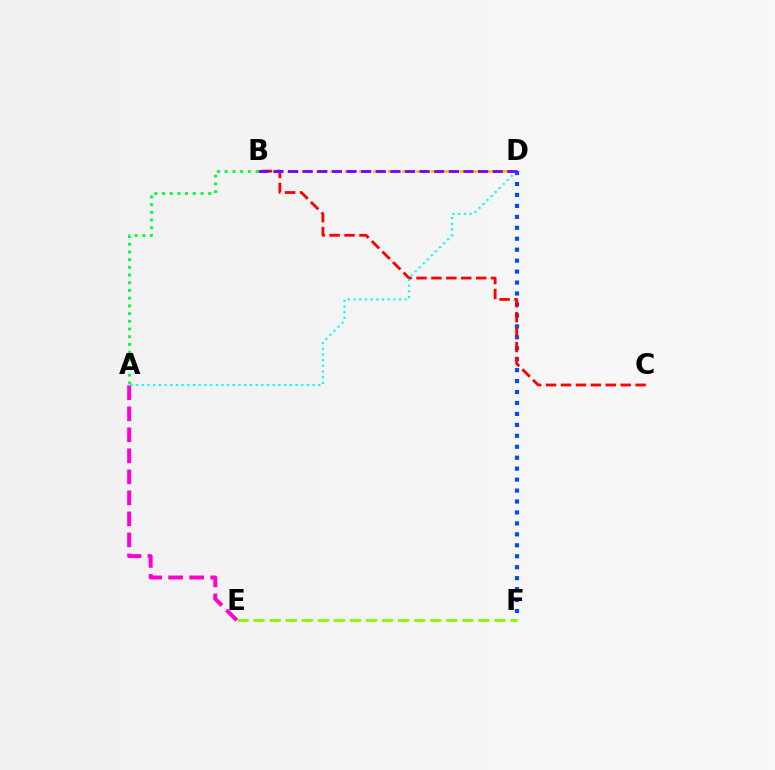{('A', 'B'): [{'color': '#00ff39', 'line_style': 'dotted', 'thickness': 2.09}], ('B', 'D'): [{'color': '#ffbd00', 'line_style': 'dashed', 'thickness': 1.95}, {'color': '#7200ff', 'line_style': 'dashed', 'thickness': 1.99}], ('D', 'F'): [{'color': '#004bff', 'line_style': 'dotted', 'thickness': 2.97}], ('B', 'C'): [{'color': '#ff0000', 'line_style': 'dashed', 'thickness': 2.03}], ('A', 'D'): [{'color': '#00fff6', 'line_style': 'dotted', 'thickness': 1.55}], ('A', 'E'): [{'color': '#ff00cf', 'line_style': 'dashed', 'thickness': 2.85}], ('E', 'F'): [{'color': '#84ff00', 'line_style': 'dashed', 'thickness': 2.18}]}